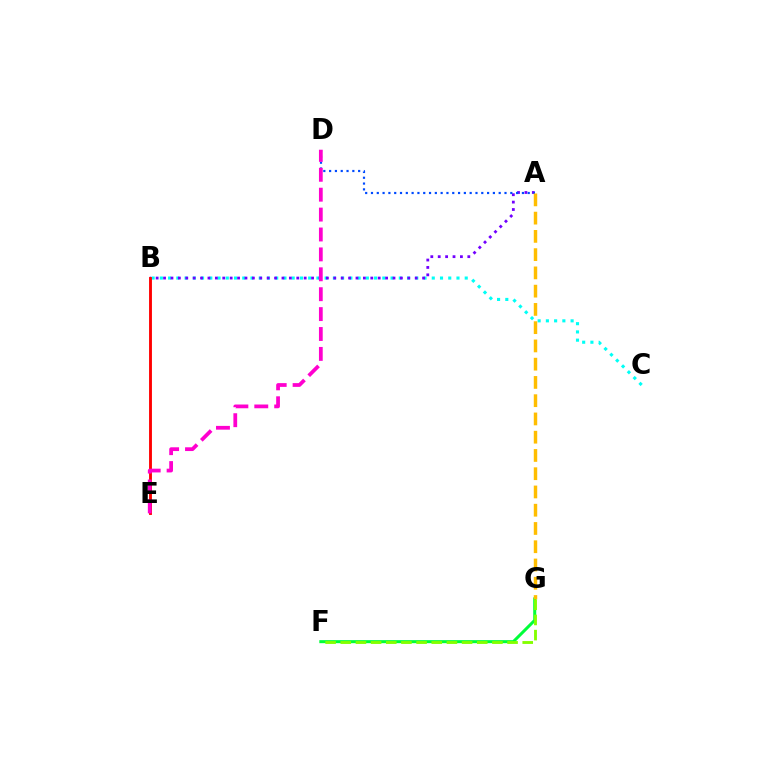{('F', 'G'): [{'color': '#00ff39', 'line_style': 'solid', 'thickness': 2.17}, {'color': '#84ff00', 'line_style': 'dashed', 'thickness': 2.06}], ('B', 'C'): [{'color': '#00fff6', 'line_style': 'dotted', 'thickness': 2.24}], ('A', 'B'): [{'color': '#7200ff', 'line_style': 'dotted', 'thickness': 2.01}], ('A', 'D'): [{'color': '#004bff', 'line_style': 'dotted', 'thickness': 1.58}], ('A', 'G'): [{'color': '#ffbd00', 'line_style': 'dashed', 'thickness': 2.48}], ('B', 'E'): [{'color': '#ff0000', 'line_style': 'solid', 'thickness': 2.06}], ('D', 'E'): [{'color': '#ff00cf', 'line_style': 'dashed', 'thickness': 2.7}]}